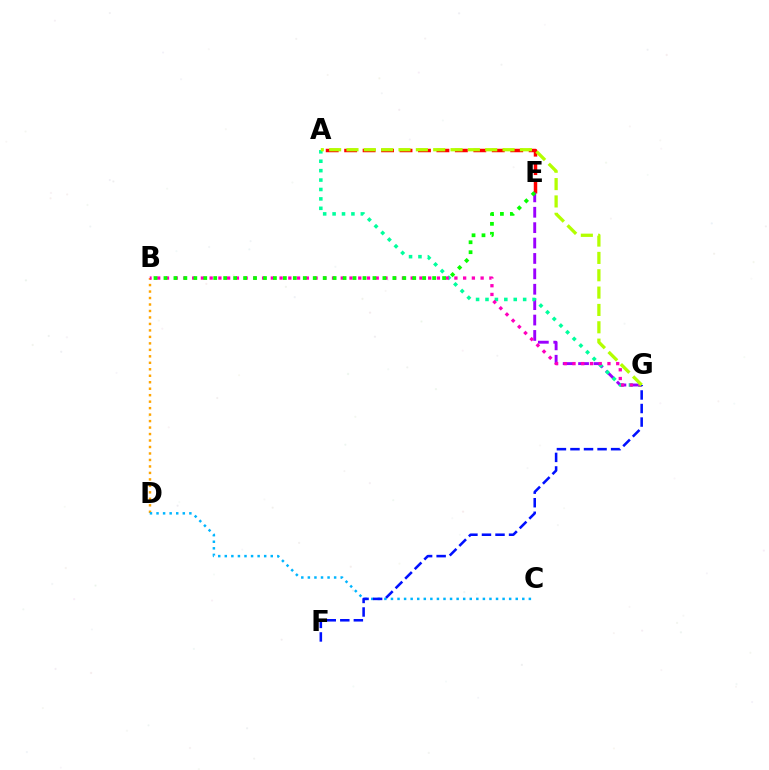{('A', 'E'): [{'color': '#ff0000', 'line_style': 'dashed', 'thickness': 2.51}], ('E', 'G'): [{'color': '#9b00ff', 'line_style': 'dashed', 'thickness': 2.09}], ('B', 'D'): [{'color': '#ffa500', 'line_style': 'dotted', 'thickness': 1.76}], ('A', 'G'): [{'color': '#00ff9d', 'line_style': 'dotted', 'thickness': 2.56}, {'color': '#b3ff00', 'line_style': 'dashed', 'thickness': 2.36}], ('C', 'D'): [{'color': '#00b5ff', 'line_style': 'dotted', 'thickness': 1.78}], ('B', 'G'): [{'color': '#ff00bd', 'line_style': 'dotted', 'thickness': 2.37}], ('F', 'G'): [{'color': '#0010ff', 'line_style': 'dashed', 'thickness': 1.84}], ('B', 'E'): [{'color': '#08ff00', 'line_style': 'dotted', 'thickness': 2.7}]}